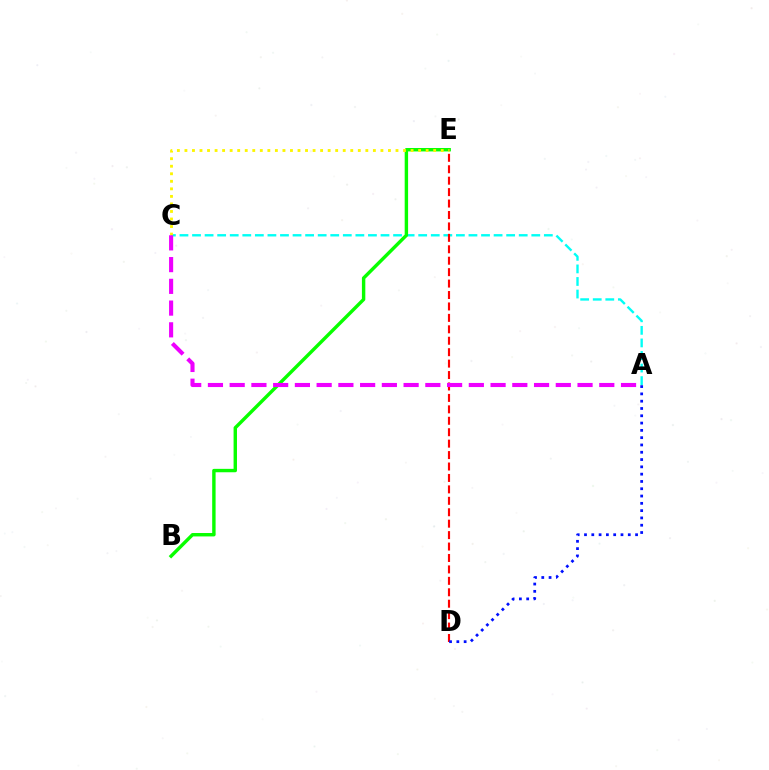{('A', 'C'): [{'color': '#00fff6', 'line_style': 'dashed', 'thickness': 1.71}, {'color': '#ee00ff', 'line_style': 'dashed', 'thickness': 2.95}], ('B', 'E'): [{'color': '#08ff00', 'line_style': 'solid', 'thickness': 2.46}], ('D', 'E'): [{'color': '#ff0000', 'line_style': 'dashed', 'thickness': 1.55}], ('C', 'E'): [{'color': '#fcf500', 'line_style': 'dotted', 'thickness': 2.05}], ('A', 'D'): [{'color': '#0010ff', 'line_style': 'dotted', 'thickness': 1.98}]}